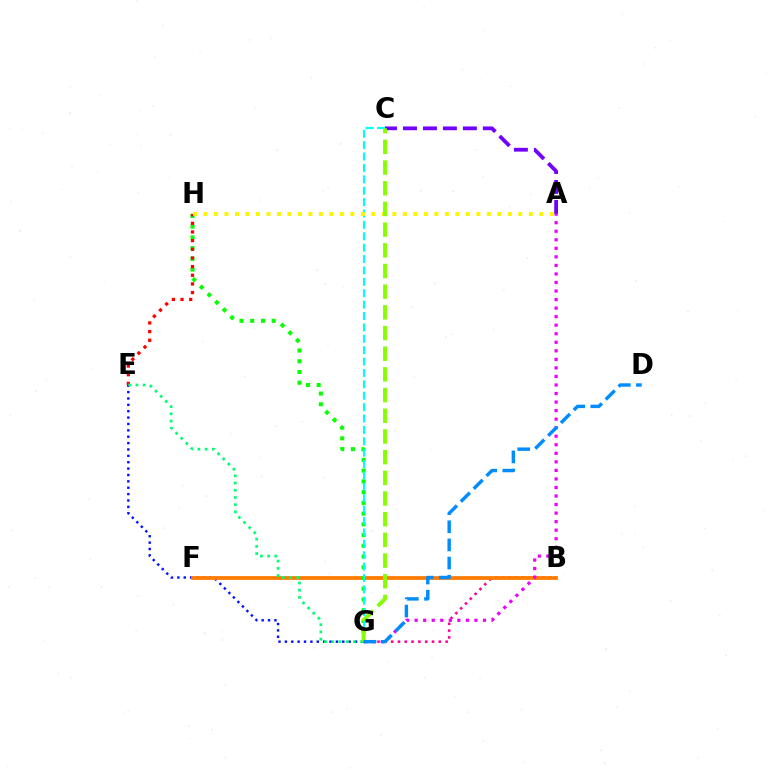{('B', 'G'): [{'color': '#ff0094', 'line_style': 'dotted', 'thickness': 1.85}], ('E', 'G'): [{'color': '#0010ff', 'line_style': 'dotted', 'thickness': 1.73}, {'color': '#00ff74', 'line_style': 'dotted', 'thickness': 1.96}], ('B', 'F'): [{'color': '#ff7c00', 'line_style': 'solid', 'thickness': 2.71}], ('G', 'H'): [{'color': '#08ff00', 'line_style': 'dotted', 'thickness': 2.92}], ('C', 'G'): [{'color': '#00fff6', 'line_style': 'dashed', 'thickness': 1.55}, {'color': '#84ff00', 'line_style': 'dashed', 'thickness': 2.81}], ('A', 'G'): [{'color': '#ee00ff', 'line_style': 'dotted', 'thickness': 2.32}], ('E', 'H'): [{'color': '#ff0000', 'line_style': 'dotted', 'thickness': 2.35}], ('A', 'C'): [{'color': '#7200ff', 'line_style': 'dashed', 'thickness': 2.71}], ('A', 'H'): [{'color': '#fcf500', 'line_style': 'dotted', 'thickness': 2.85}], ('D', 'G'): [{'color': '#008cff', 'line_style': 'dashed', 'thickness': 2.47}]}